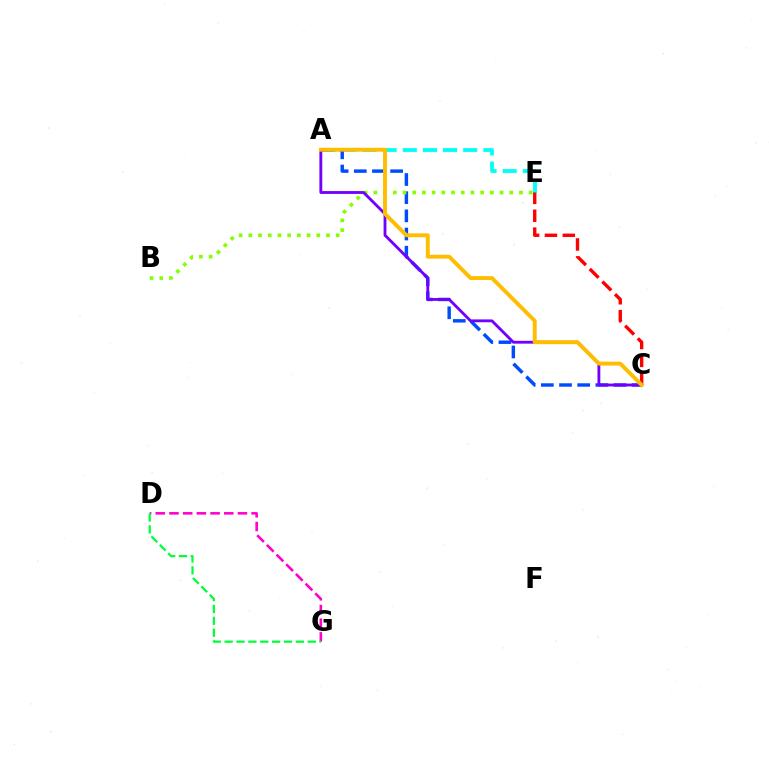{('A', 'E'): [{'color': '#00fff6', 'line_style': 'dashed', 'thickness': 2.74}], ('D', 'G'): [{'color': '#ff00cf', 'line_style': 'dashed', 'thickness': 1.86}, {'color': '#00ff39', 'line_style': 'dashed', 'thickness': 1.61}], ('A', 'C'): [{'color': '#004bff', 'line_style': 'dashed', 'thickness': 2.47}, {'color': '#7200ff', 'line_style': 'solid', 'thickness': 2.05}, {'color': '#ffbd00', 'line_style': 'solid', 'thickness': 2.81}], ('B', 'E'): [{'color': '#84ff00', 'line_style': 'dotted', 'thickness': 2.64}], ('C', 'E'): [{'color': '#ff0000', 'line_style': 'dashed', 'thickness': 2.43}]}